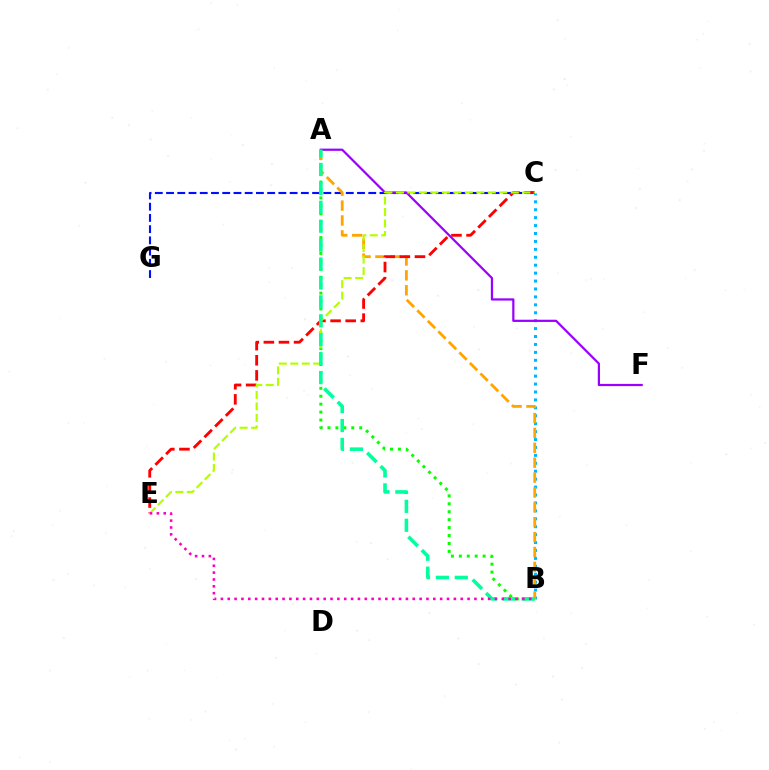{('B', 'C'): [{'color': '#00b5ff', 'line_style': 'dotted', 'thickness': 2.15}], ('C', 'G'): [{'color': '#0010ff', 'line_style': 'dashed', 'thickness': 1.53}], ('A', 'B'): [{'color': '#08ff00', 'line_style': 'dotted', 'thickness': 2.16}, {'color': '#ffa500', 'line_style': 'dashed', 'thickness': 2.02}, {'color': '#00ff9d', 'line_style': 'dashed', 'thickness': 2.57}], ('A', 'F'): [{'color': '#9b00ff', 'line_style': 'solid', 'thickness': 1.6}], ('C', 'E'): [{'color': '#ff0000', 'line_style': 'dashed', 'thickness': 2.05}, {'color': '#b3ff00', 'line_style': 'dashed', 'thickness': 1.56}], ('B', 'E'): [{'color': '#ff00bd', 'line_style': 'dotted', 'thickness': 1.86}]}